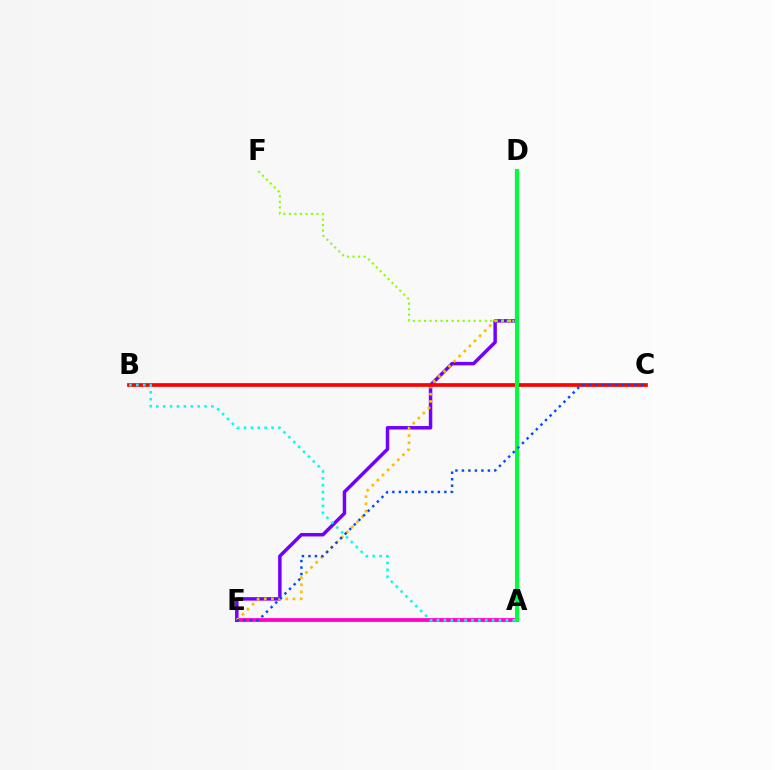{('A', 'E'): [{'color': '#ff00cf', 'line_style': 'solid', 'thickness': 2.72}], ('D', 'E'): [{'color': '#7200ff', 'line_style': 'solid', 'thickness': 2.5}, {'color': '#ffbd00', 'line_style': 'dotted', 'thickness': 1.95}], ('A', 'F'): [{'color': '#84ff00', 'line_style': 'dotted', 'thickness': 1.5}], ('B', 'C'): [{'color': '#ff0000', 'line_style': 'solid', 'thickness': 2.66}], ('A', 'D'): [{'color': '#00ff39', 'line_style': 'solid', 'thickness': 2.96}], ('A', 'B'): [{'color': '#00fff6', 'line_style': 'dotted', 'thickness': 1.87}], ('C', 'E'): [{'color': '#004bff', 'line_style': 'dotted', 'thickness': 1.76}]}